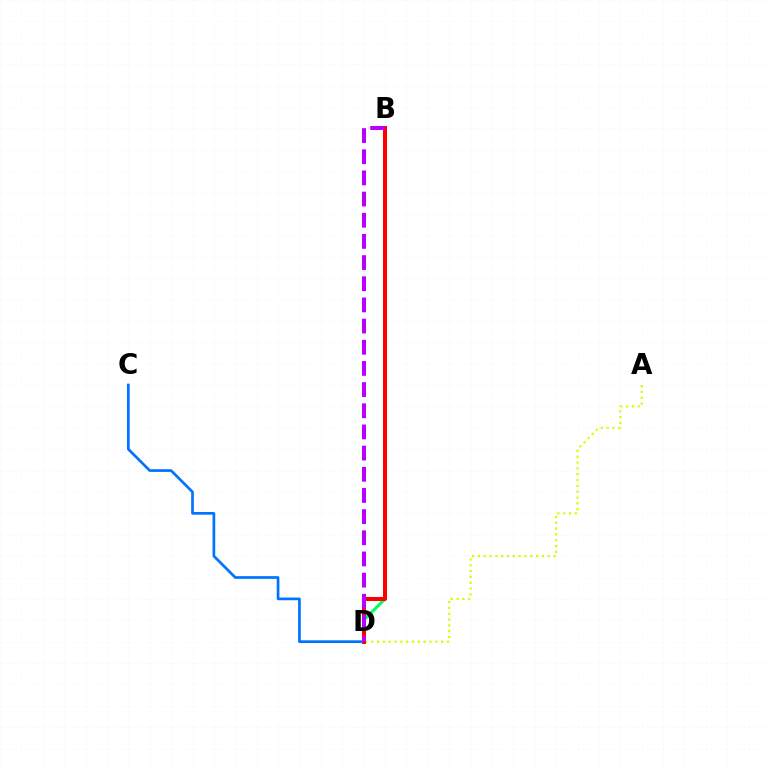{('A', 'D'): [{'color': '#d1ff00', 'line_style': 'dotted', 'thickness': 1.58}], ('B', 'D'): [{'color': '#00ff5c', 'line_style': 'solid', 'thickness': 2.21}, {'color': '#ff0000', 'line_style': 'solid', 'thickness': 2.9}, {'color': '#b900ff', 'line_style': 'dashed', 'thickness': 2.88}], ('C', 'D'): [{'color': '#0074ff', 'line_style': 'solid', 'thickness': 1.94}]}